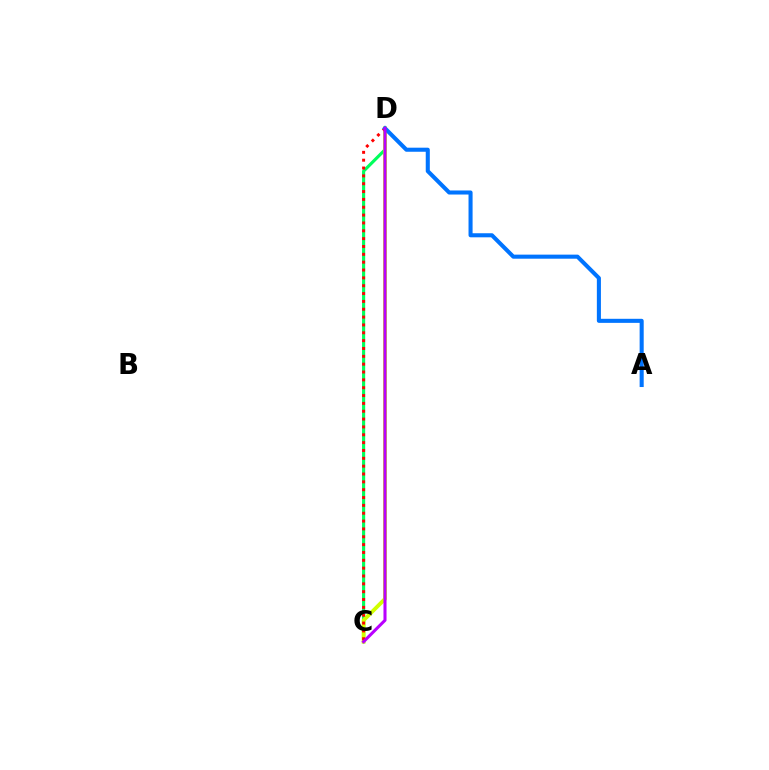{('C', 'D'): [{'color': '#00ff5c', 'line_style': 'solid', 'thickness': 2.26}, {'color': '#d1ff00', 'line_style': 'solid', 'thickness': 2.77}, {'color': '#ff0000', 'line_style': 'dotted', 'thickness': 2.13}, {'color': '#b900ff', 'line_style': 'solid', 'thickness': 2.2}], ('A', 'D'): [{'color': '#0074ff', 'line_style': 'solid', 'thickness': 2.93}]}